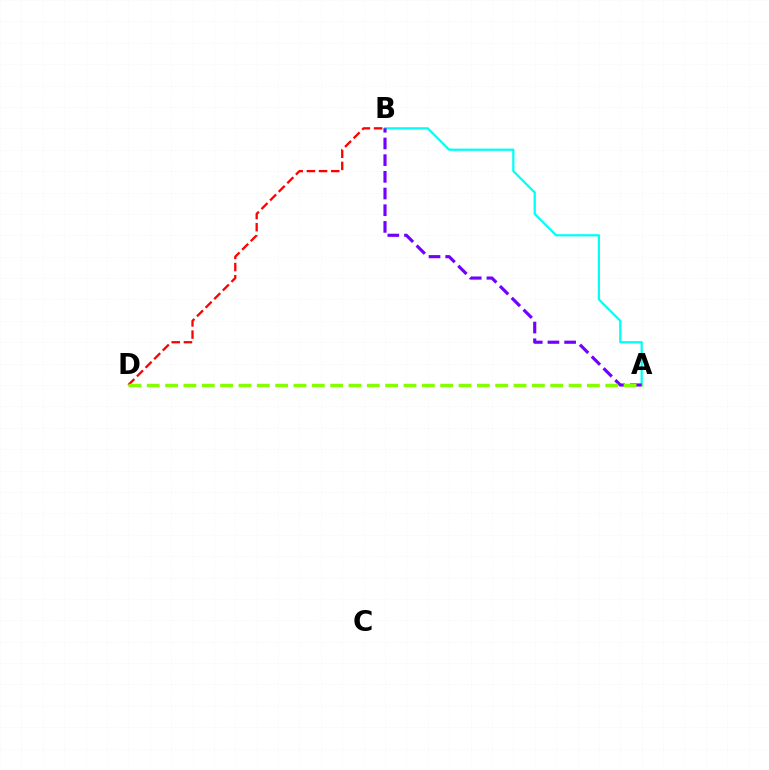{('B', 'D'): [{'color': '#ff0000', 'line_style': 'dashed', 'thickness': 1.65}], ('A', 'B'): [{'color': '#00fff6', 'line_style': 'solid', 'thickness': 1.61}, {'color': '#7200ff', 'line_style': 'dashed', 'thickness': 2.27}], ('A', 'D'): [{'color': '#84ff00', 'line_style': 'dashed', 'thickness': 2.49}]}